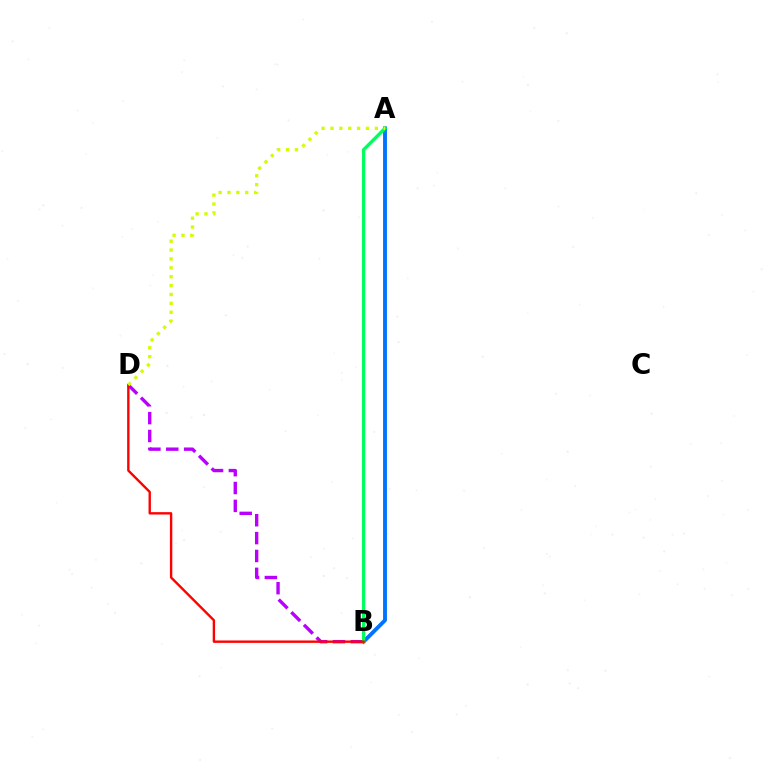{('A', 'B'): [{'color': '#0074ff', 'line_style': 'solid', 'thickness': 2.79}, {'color': '#00ff5c', 'line_style': 'solid', 'thickness': 2.38}], ('B', 'D'): [{'color': '#b900ff', 'line_style': 'dashed', 'thickness': 2.43}, {'color': '#ff0000', 'line_style': 'solid', 'thickness': 1.72}], ('A', 'D'): [{'color': '#d1ff00', 'line_style': 'dotted', 'thickness': 2.41}]}